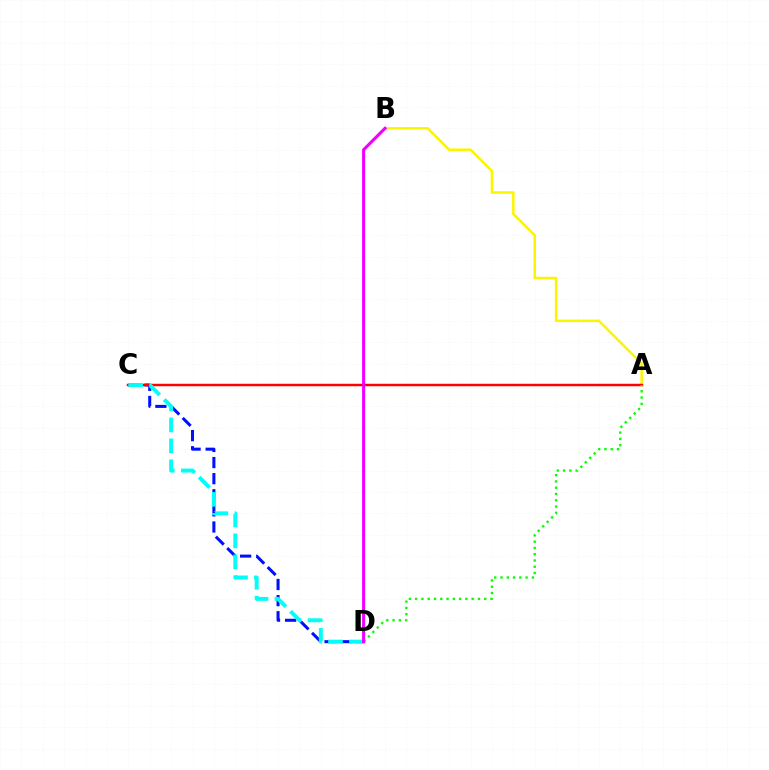{('C', 'D'): [{'color': '#0010ff', 'line_style': 'dashed', 'thickness': 2.19}, {'color': '#00fff6', 'line_style': 'dashed', 'thickness': 2.85}], ('A', 'B'): [{'color': '#fcf500', 'line_style': 'solid', 'thickness': 1.83}], ('A', 'C'): [{'color': '#ff0000', 'line_style': 'solid', 'thickness': 1.78}], ('A', 'D'): [{'color': '#08ff00', 'line_style': 'dotted', 'thickness': 1.71}], ('B', 'D'): [{'color': '#ee00ff', 'line_style': 'solid', 'thickness': 2.19}]}